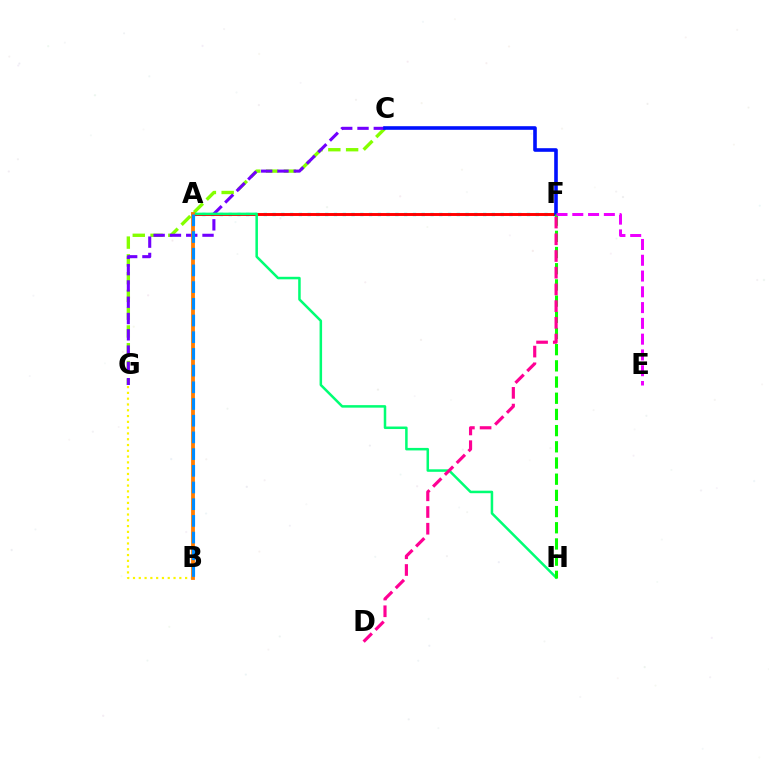{('A', 'F'): [{'color': '#00fff6', 'line_style': 'dotted', 'thickness': 2.38}, {'color': '#ff0000', 'line_style': 'solid', 'thickness': 2.1}], ('C', 'G'): [{'color': '#84ff00', 'line_style': 'dashed', 'thickness': 2.41}, {'color': '#7200ff', 'line_style': 'dashed', 'thickness': 2.21}], ('B', 'G'): [{'color': '#fcf500', 'line_style': 'dotted', 'thickness': 1.57}], ('A', 'H'): [{'color': '#00ff74', 'line_style': 'solid', 'thickness': 1.81}], ('C', 'F'): [{'color': '#0010ff', 'line_style': 'solid', 'thickness': 2.6}], ('A', 'B'): [{'color': '#ff7c00', 'line_style': 'solid', 'thickness': 2.75}, {'color': '#008cff', 'line_style': 'dashed', 'thickness': 2.27}], ('F', 'H'): [{'color': '#08ff00', 'line_style': 'dashed', 'thickness': 2.2}], ('E', 'F'): [{'color': '#ee00ff', 'line_style': 'dashed', 'thickness': 2.14}], ('D', 'F'): [{'color': '#ff0094', 'line_style': 'dashed', 'thickness': 2.27}]}